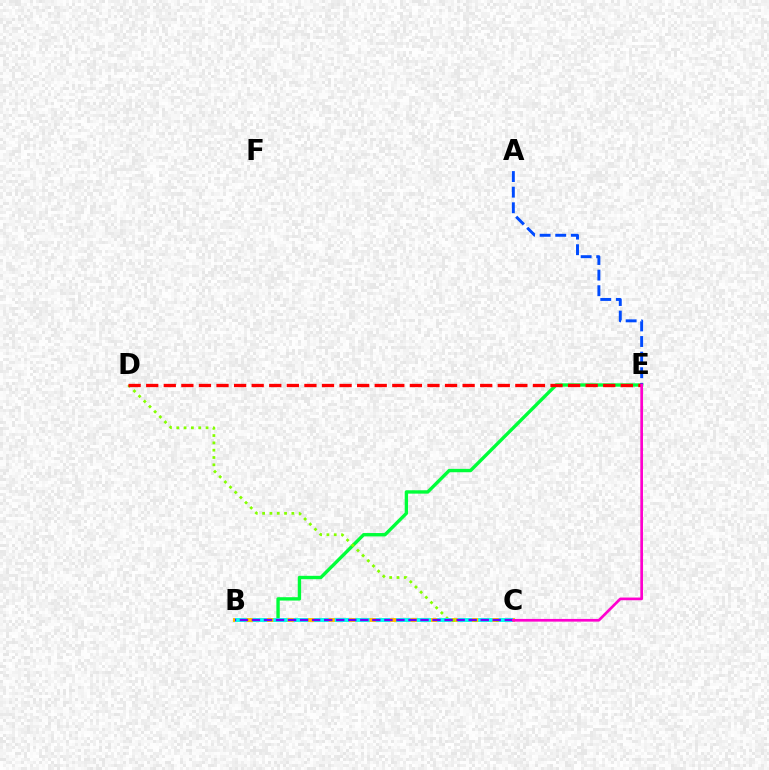{('B', 'E'): [{'color': '#00ff39', 'line_style': 'solid', 'thickness': 2.43}], ('A', 'E'): [{'color': '#004bff', 'line_style': 'dashed', 'thickness': 2.12}], ('B', 'C'): [{'color': '#ffbd00', 'line_style': 'solid', 'thickness': 2.79}, {'color': '#00fff6', 'line_style': 'dashed', 'thickness': 2.78}, {'color': '#7200ff', 'line_style': 'dashed', 'thickness': 1.64}], ('C', 'D'): [{'color': '#84ff00', 'line_style': 'dotted', 'thickness': 1.99}], ('D', 'E'): [{'color': '#ff0000', 'line_style': 'dashed', 'thickness': 2.39}], ('C', 'E'): [{'color': '#ff00cf', 'line_style': 'solid', 'thickness': 1.94}]}